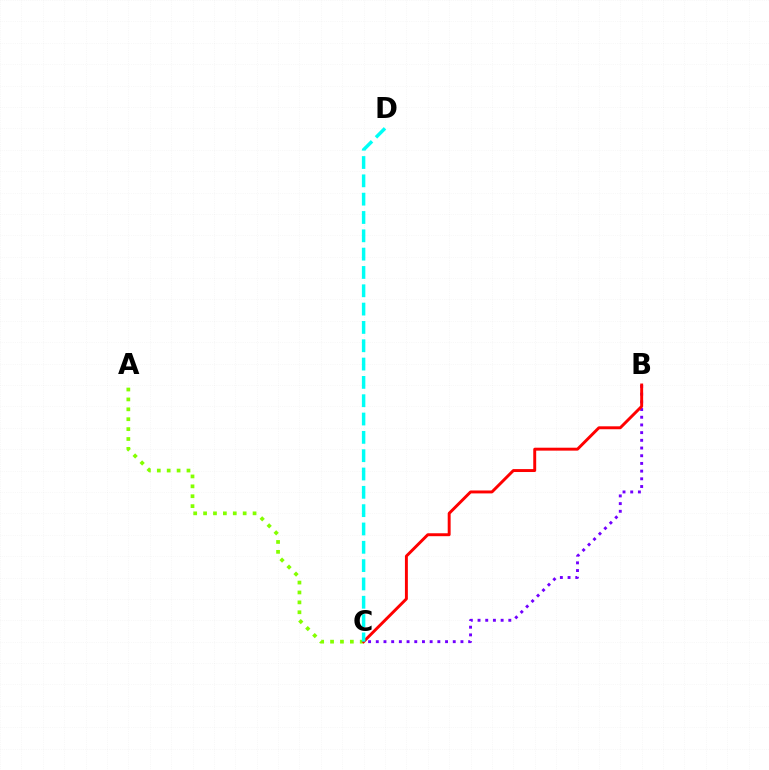{('A', 'C'): [{'color': '#84ff00', 'line_style': 'dotted', 'thickness': 2.69}], ('B', 'C'): [{'color': '#7200ff', 'line_style': 'dotted', 'thickness': 2.09}, {'color': '#ff0000', 'line_style': 'solid', 'thickness': 2.11}], ('C', 'D'): [{'color': '#00fff6', 'line_style': 'dashed', 'thickness': 2.49}]}